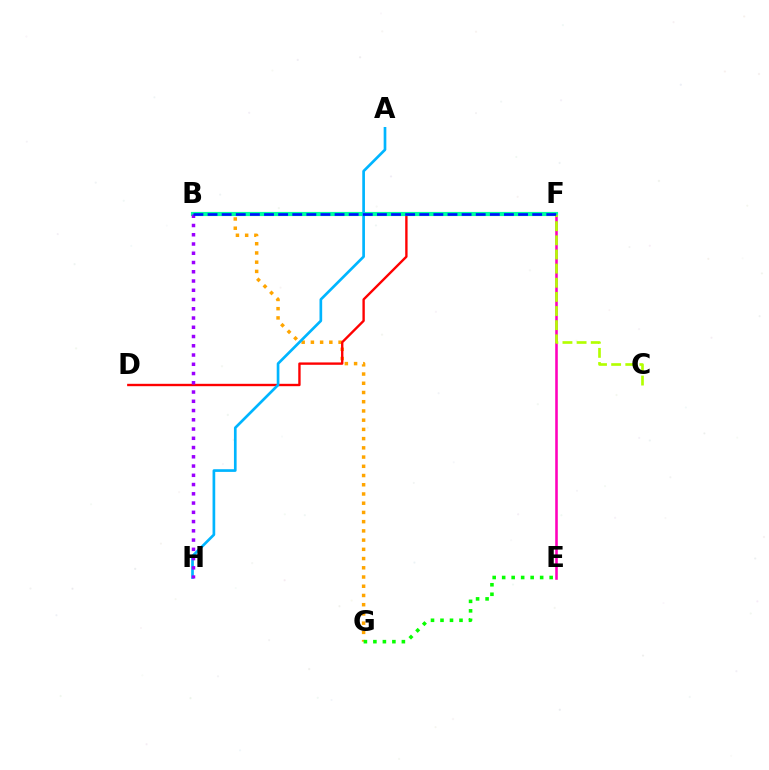{('B', 'G'): [{'color': '#ffa500', 'line_style': 'dotted', 'thickness': 2.51}], ('D', 'F'): [{'color': '#ff0000', 'line_style': 'solid', 'thickness': 1.71}], ('E', 'F'): [{'color': '#ff00bd', 'line_style': 'solid', 'thickness': 1.85}], ('B', 'F'): [{'color': '#00ff9d', 'line_style': 'solid', 'thickness': 2.99}, {'color': '#0010ff', 'line_style': 'dashed', 'thickness': 1.92}], ('C', 'F'): [{'color': '#b3ff00', 'line_style': 'dashed', 'thickness': 1.92}], ('E', 'G'): [{'color': '#08ff00', 'line_style': 'dotted', 'thickness': 2.58}], ('A', 'H'): [{'color': '#00b5ff', 'line_style': 'solid', 'thickness': 1.93}], ('B', 'H'): [{'color': '#9b00ff', 'line_style': 'dotted', 'thickness': 2.51}]}